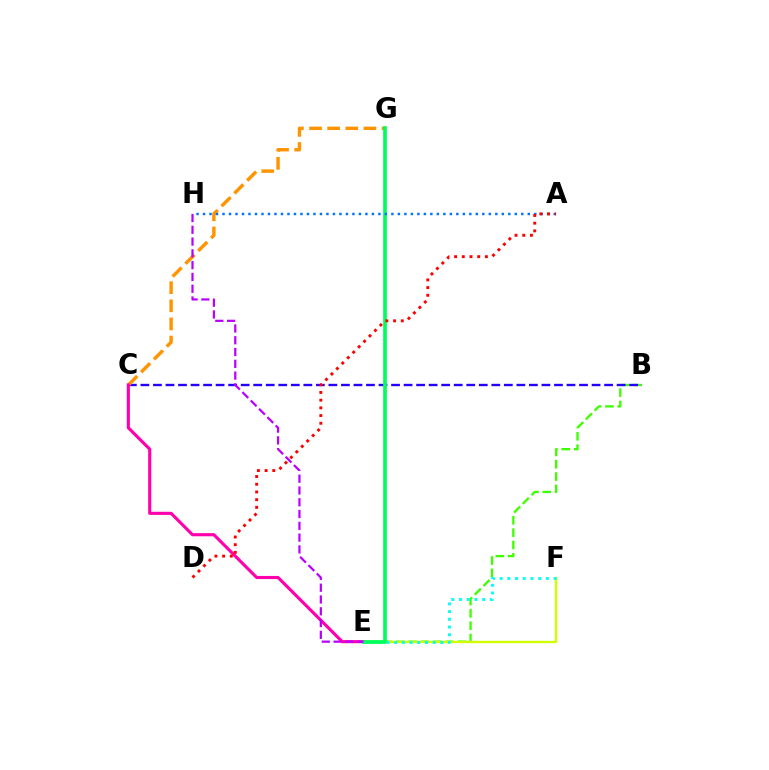{('B', 'E'): [{'color': '#3dff00', 'line_style': 'dashed', 'thickness': 1.68}], ('B', 'C'): [{'color': '#2500ff', 'line_style': 'dashed', 'thickness': 1.7}], ('E', 'F'): [{'color': '#d1ff00', 'line_style': 'solid', 'thickness': 1.71}, {'color': '#00fff6', 'line_style': 'dotted', 'thickness': 2.09}], ('C', 'G'): [{'color': '#ff9400', 'line_style': 'dashed', 'thickness': 2.46}], ('C', 'E'): [{'color': '#ff00ac', 'line_style': 'solid', 'thickness': 2.25}], ('E', 'G'): [{'color': '#00ff5c', 'line_style': 'solid', 'thickness': 2.66}], ('E', 'H'): [{'color': '#b900ff', 'line_style': 'dashed', 'thickness': 1.6}], ('A', 'H'): [{'color': '#0074ff', 'line_style': 'dotted', 'thickness': 1.76}], ('A', 'D'): [{'color': '#ff0000', 'line_style': 'dotted', 'thickness': 2.09}]}